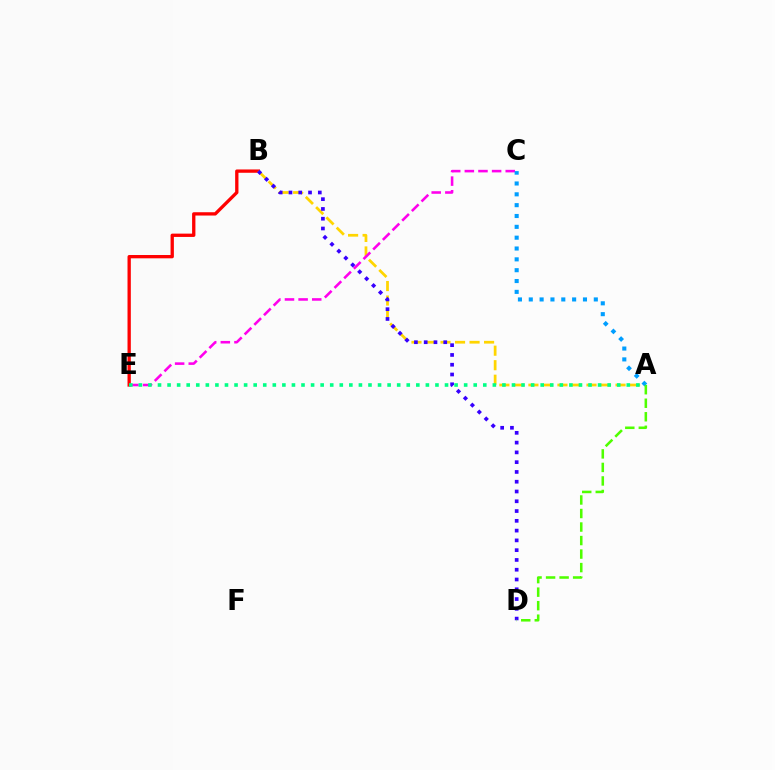{('B', 'E'): [{'color': '#ff0000', 'line_style': 'solid', 'thickness': 2.38}], ('A', 'B'): [{'color': '#ffd500', 'line_style': 'dashed', 'thickness': 1.97}], ('C', 'E'): [{'color': '#ff00ed', 'line_style': 'dashed', 'thickness': 1.85}], ('A', 'C'): [{'color': '#009eff', 'line_style': 'dotted', 'thickness': 2.95}], ('B', 'D'): [{'color': '#3700ff', 'line_style': 'dotted', 'thickness': 2.66}], ('A', 'D'): [{'color': '#4fff00', 'line_style': 'dashed', 'thickness': 1.84}], ('A', 'E'): [{'color': '#00ff86', 'line_style': 'dotted', 'thickness': 2.6}]}